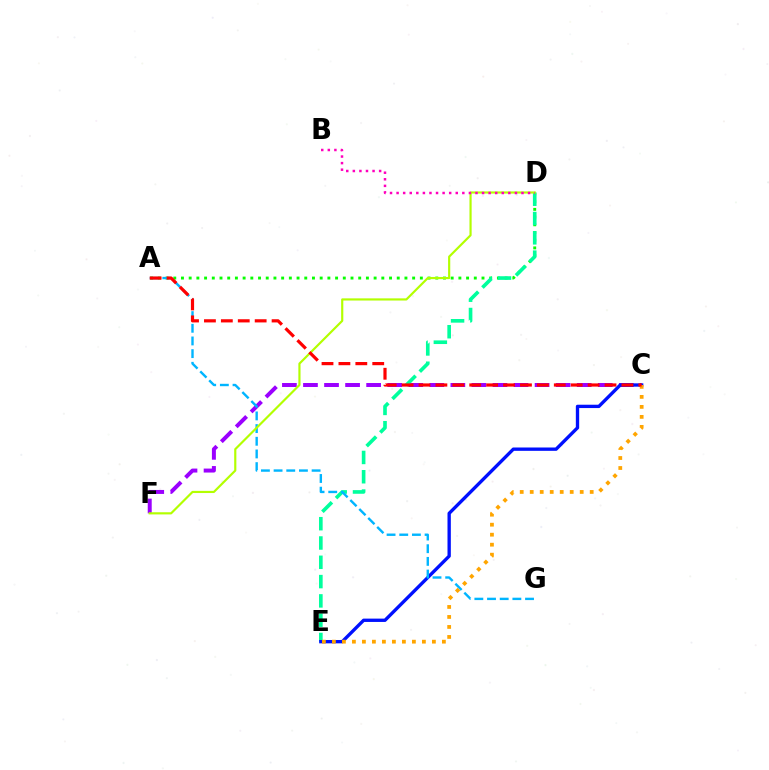{('A', 'D'): [{'color': '#08ff00', 'line_style': 'dotted', 'thickness': 2.09}], ('C', 'F'): [{'color': '#9b00ff', 'line_style': 'dashed', 'thickness': 2.86}], ('D', 'E'): [{'color': '#00ff9d', 'line_style': 'dashed', 'thickness': 2.62}], ('C', 'E'): [{'color': '#0010ff', 'line_style': 'solid', 'thickness': 2.4}, {'color': '#ffa500', 'line_style': 'dotted', 'thickness': 2.72}], ('A', 'G'): [{'color': '#00b5ff', 'line_style': 'dashed', 'thickness': 1.72}], ('D', 'F'): [{'color': '#b3ff00', 'line_style': 'solid', 'thickness': 1.56}], ('B', 'D'): [{'color': '#ff00bd', 'line_style': 'dotted', 'thickness': 1.79}], ('A', 'C'): [{'color': '#ff0000', 'line_style': 'dashed', 'thickness': 2.3}]}